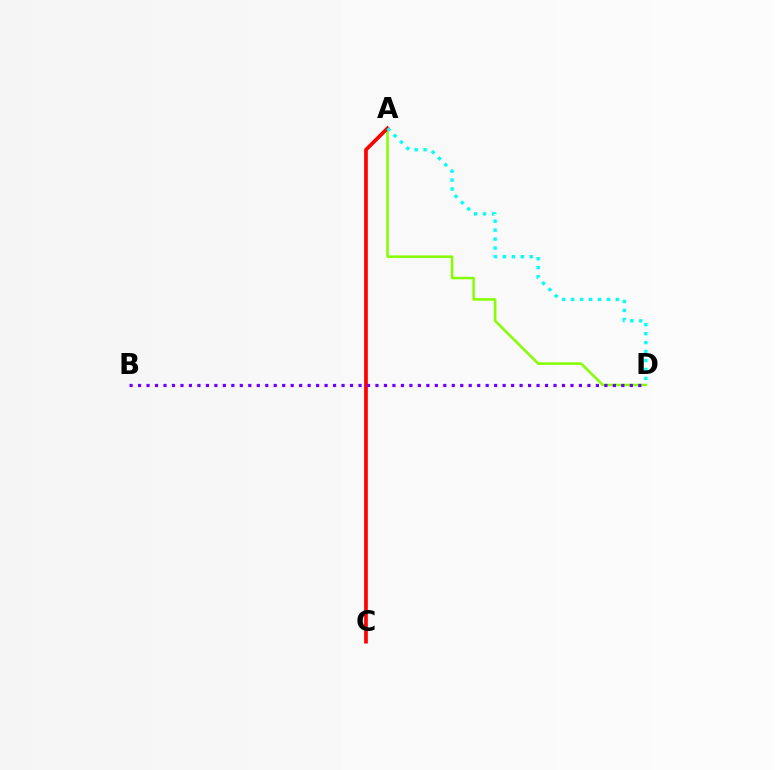{('A', 'D'): [{'color': '#84ff00', 'line_style': 'solid', 'thickness': 1.81}, {'color': '#00fff6', 'line_style': 'dotted', 'thickness': 2.43}], ('A', 'C'): [{'color': '#ff0000', 'line_style': 'solid', 'thickness': 2.66}], ('B', 'D'): [{'color': '#7200ff', 'line_style': 'dotted', 'thickness': 2.3}]}